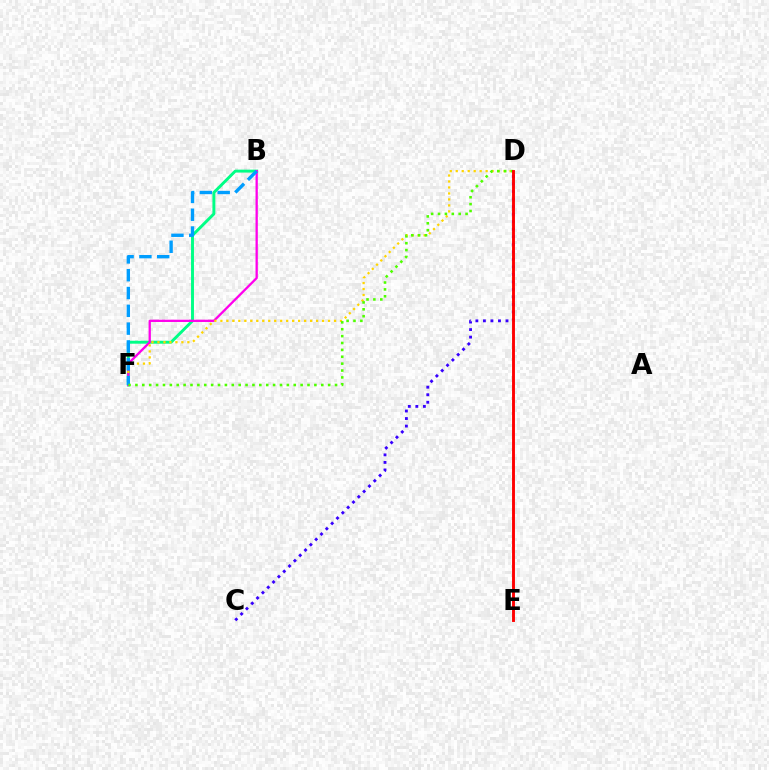{('C', 'D'): [{'color': '#3700ff', 'line_style': 'dotted', 'thickness': 2.05}], ('B', 'F'): [{'color': '#00ff86', 'line_style': 'solid', 'thickness': 2.11}, {'color': '#ff00ed', 'line_style': 'solid', 'thickness': 1.65}, {'color': '#009eff', 'line_style': 'dashed', 'thickness': 2.42}], ('D', 'F'): [{'color': '#ffd500', 'line_style': 'dotted', 'thickness': 1.63}, {'color': '#4fff00', 'line_style': 'dotted', 'thickness': 1.87}], ('D', 'E'): [{'color': '#ff0000', 'line_style': 'solid', 'thickness': 2.09}]}